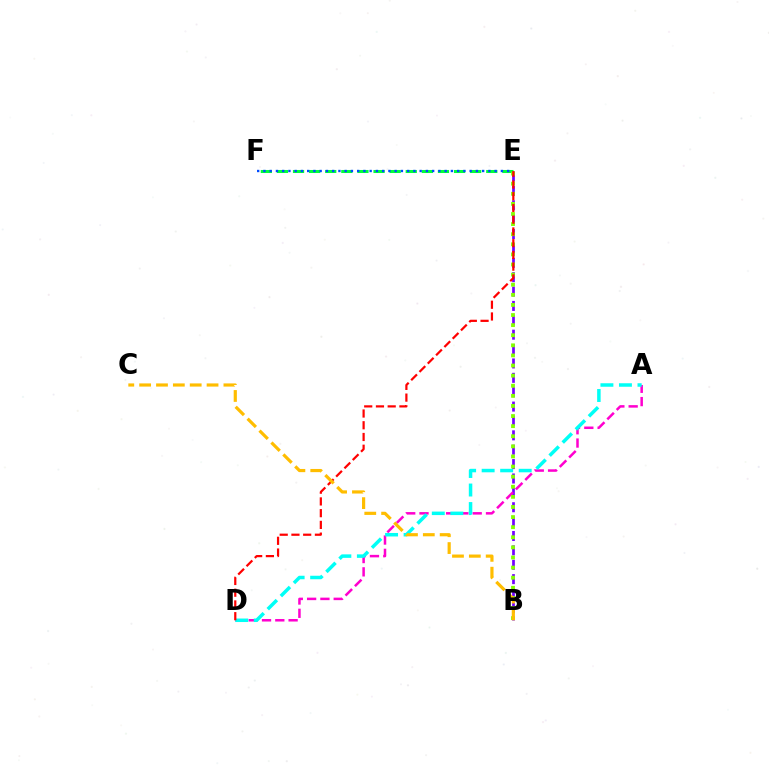{('B', 'E'): [{'color': '#7200ff', 'line_style': 'dashed', 'thickness': 1.95}, {'color': '#84ff00', 'line_style': 'dotted', 'thickness': 2.74}], ('A', 'D'): [{'color': '#ff00cf', 'line_style': 'dashed', 'thickness': 1.81}, {'color': '#00fff6', 'line_style': 'dashed', 'thickness': 2.52}], ('E', 'F'): [{'color': '#00ff39', 'line_style': 'dashed', 'thickness': 2.19}, {'color': '#004bff', 'line_style': 'dotted', 'thickness': 1.7}], ('D', 'E'): [{'color': '#ff0000', 'line_style': 'dashed', 'thickness': 1.59}], ('B', 'C'): [{'color': '#ffbd00', 'line_style': 'dashed', 'thickness': 2.29}]}